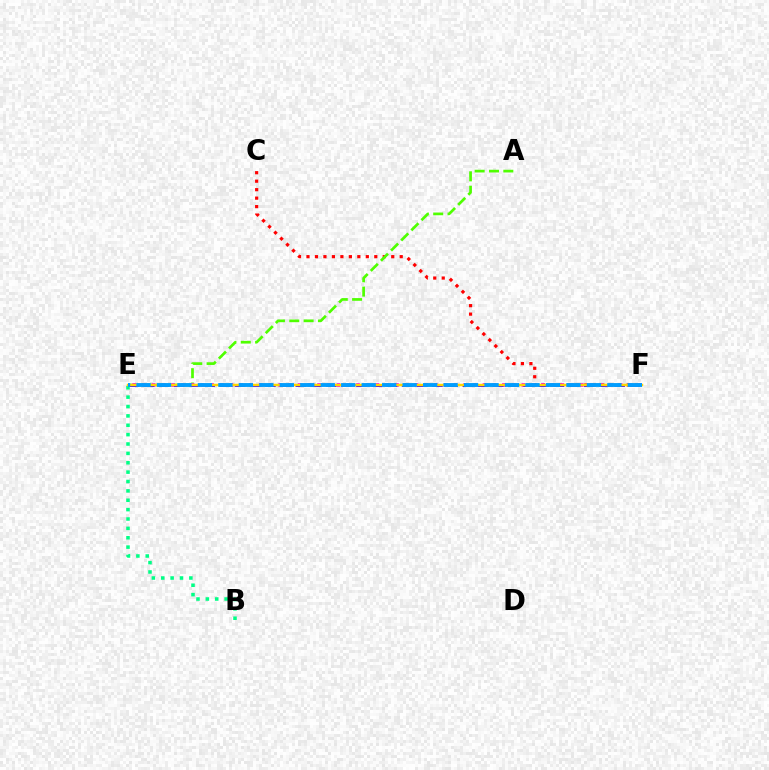{('C', 'F'): [{'color': '#ff0000', 'line_style': 'dotted', 'thickness': 2.3}], ('A', 'E'): [{'color': '#4fff00', 'line_style': 'dashed', 'thickness': 1.95}], ('E', 'F'): [{'color': '#ff00ed', 'line_style': 'dotted', 'thickness': 2.64}, {'color': '#3700ff', 'line_style': 'dashed', 'thickness': 2.06}, {'color': '#ffd500', 'line_style': 'solid', 'thickness': 1.78}, {'color': '#009eff', 'line_style': 'dashed', 'thickness': 2.78}], ('B', 'E'): [{'color': '#00ff86', 'line_style': 'dotted', 'thickness': 2.55}]}